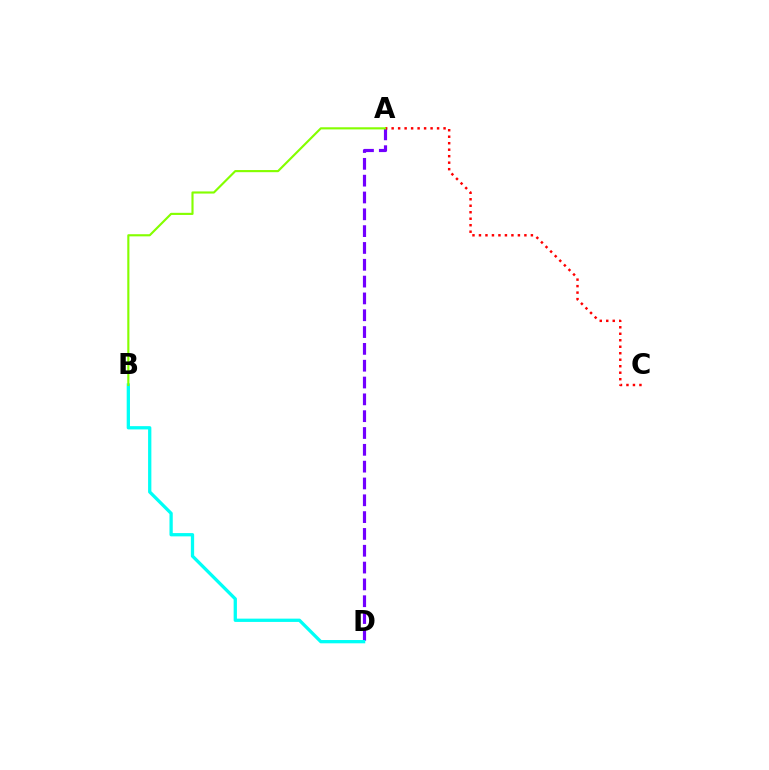{('A', 'D'): [{'color': '#7200ff', 'line_style': 'dashed', 'thickness': 2.29}], ('B', 'D'): [{'color': '#00fff6', 'line_style': 'solid', 'thickness': 2.37}], ('A', 'C'): [{'color': '#ff0000', 'line_style': 'dotted', 'thickness': 1.76}], ('A', 'B'): [{'color': '#84ff00', 'line_style': 'solid', 'thickness': 1.54}]}